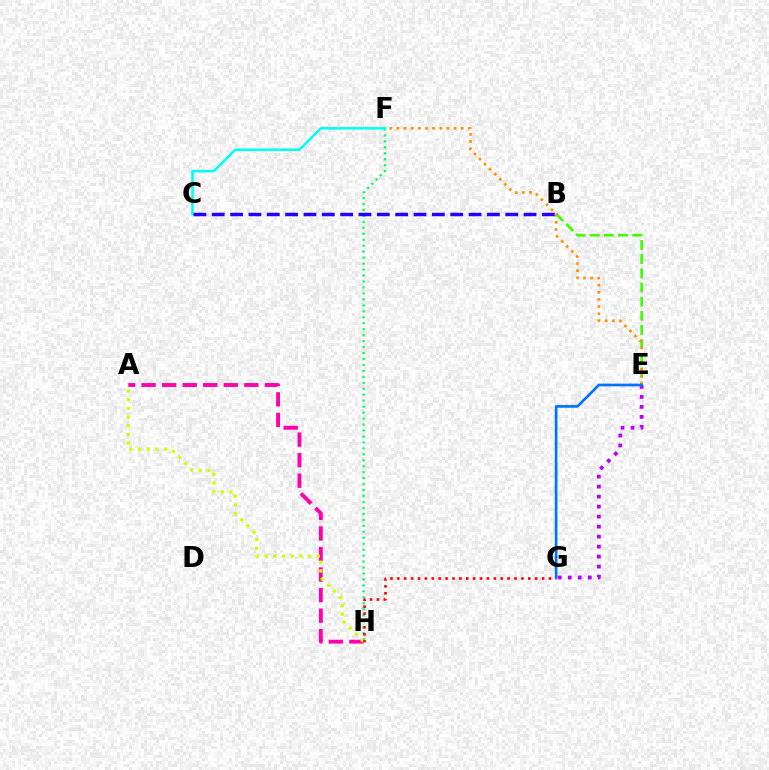{('A', 'H'): [{'color': '#ff00ac', 'line_style': 'dashed', 'thickness': 2.79}, {'color': '#d1ff00', 'line_style': 'dotted', 'thickness': 2.36}], ('F', 'H'): [{'color': '#00ff5c', 'line_style': 'dotted', 'thickness': 1.62}], ('B', 'E'): [{'color': '#3dff00', 'line_style': 'dashed', 'thickness': 1.92}], ('C', 'F'): [{'color': '#00fff6', 'line_style': 'solid', 'thickness': 1.83}], ('E', 'G'): [{'color': '#b900ff', 'line_style': 'dotted', 'thickness': 2.72}, {'color': '#0074ff', 'line_style': 'solid', 'thickness': 1.93}], ('G', 'H'): [{'color': '#ff0000', 'line_style': 'dotted', 'thickness': 1.87}], ('B', 'C'): [{'color': '#2500ff', 'line_style': 'dashed', 'thickness': 2.49}], ('E', 'F'): [{'color': '#ff9400', 'line_style': 'dotted', 'thickness': 1.94}]}